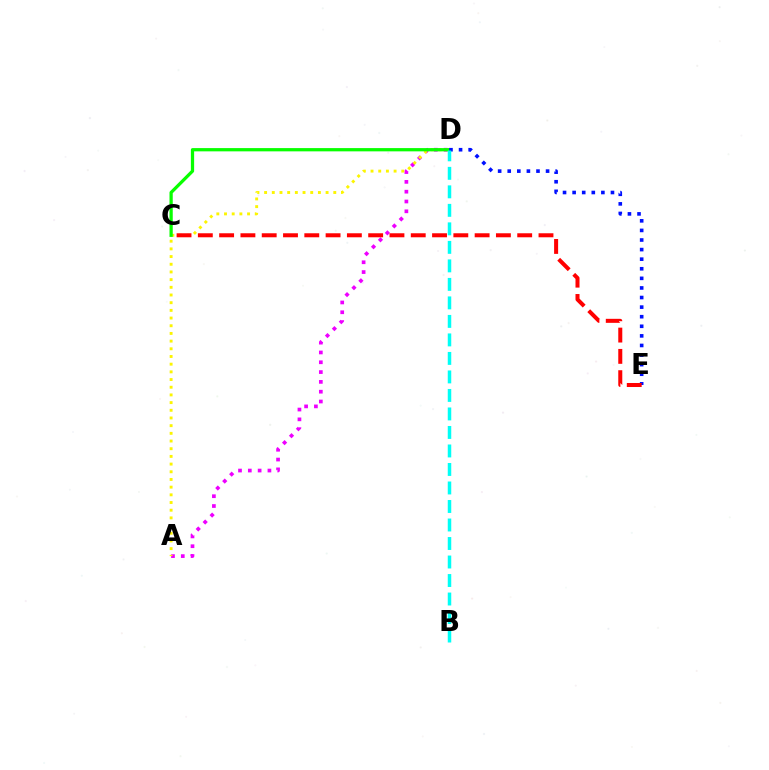{('A', 'D'): [{'color': '#ee00ff', 'line_style': 'dotted', 'thickness': 2.67}, {'color': '#fcf500', 'line_style': 'dotted', 'thickness': 2.09}], ('C', 'D'): [{'color': '#08ff00', 'line_style': 'solid', 'thickness': 2.34}], ('D', 'E'): [{'color': '#0010ff', 'line_style': 'dotted', 'thickness': 2.6}], ('C', 'E'): [{'color': '#ff0000', 'line_style': 'dashed', 'thickness': 2.89}], ('B', 'D'): [{'color': '#00fff6', 'line_style': 'dashed', 'thickness': 2.51}]}